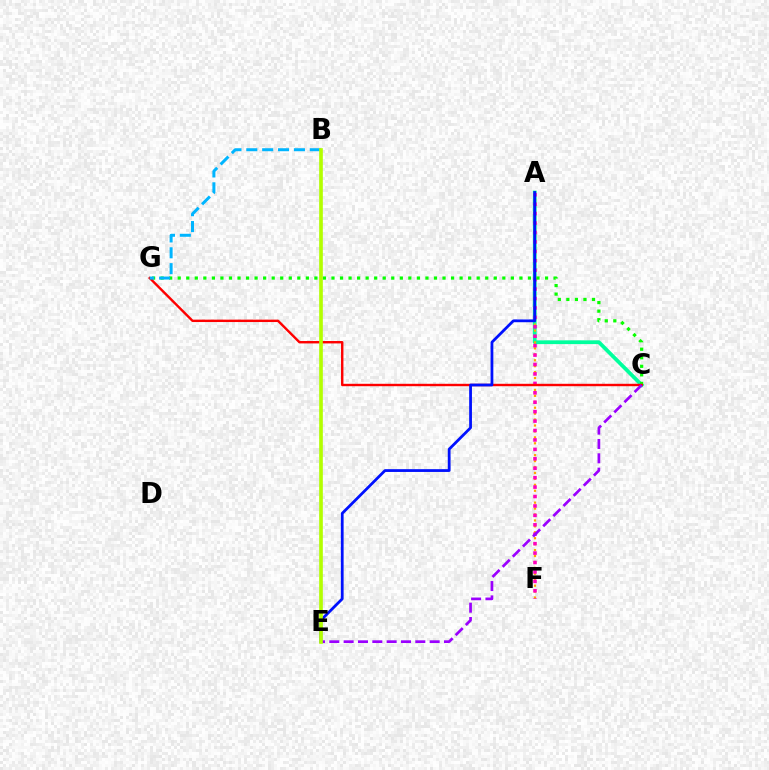{('A', 'C'): [{'color': '#00ff9d', 'line_style': 'solid', 'thickness': 2.71}], ('A', 'F'): [{'color': '#ffa500', 'line_style': 'dotted', 'thickness': 1.61}, {'color': '#ff00bd', 'line_style': 'dotted', 'thickness': 2.56}], ('C', 'G'): [{'color': '#08ff00', 'line_style': 'dotted', 'thickness': 2.32}, {'color': '#ff0000', 'line_style': 'solid', 'thickness': 1.73}], ('C', 'E'): [{'color': '#9b00ff', 'line_style': 'dashed', 'thickness': 1.95}], ('B', 'G'): [{'color': '#00b5ff', 'line_style': 'dashed', 'thickness': 2.16}], ('A', 'E'): [{'color': '#0010ff', 'line_style': 'solid', 'thickness': 2.0}], ('B', 'E'): [{'color': '#b3ff00', 'line_style': 'solid', 'thickness': 2.63}]}